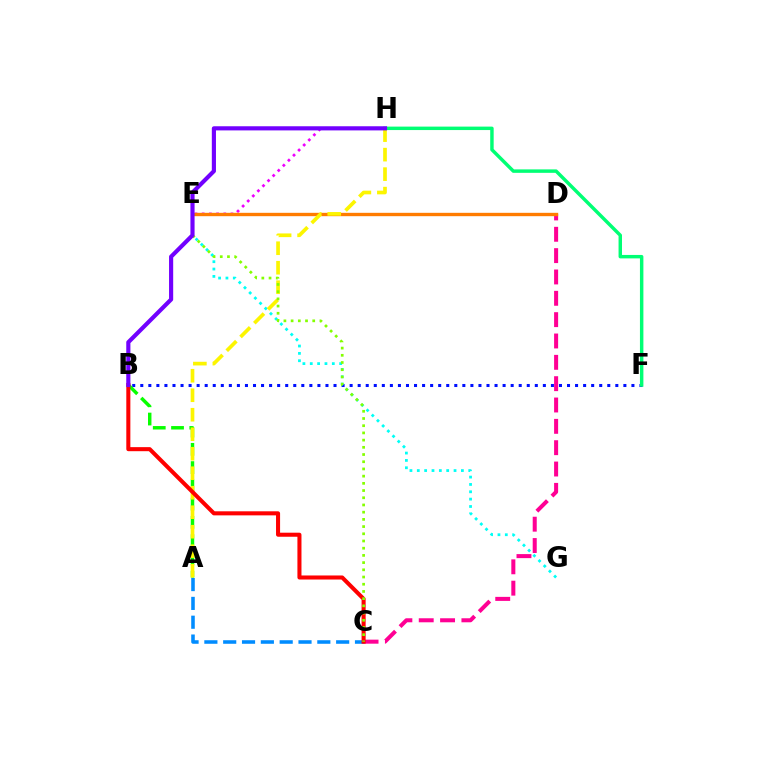{('E', 'H'): [{'color': '#ee00ff', 'line_style': 'dotted', 'thickness': 1.96}], ('B', 'F'): [{'color': '#0010ff', 'line_style': 'dotted', 'thickness': 2.19}], ('C', 'D'): [{'color': '#ff0094', 'line_style': 'dashed', 'thickness': 2.9}], ('E', 'G'): [{'color': '#00fff6', 'line_style': 'dotted', 'thickness': 2.0}], ('A', 'B'): [{'color': '#08ff00', 'line_style': 'dashed', 'thickness': 2.48}], ('A', 'C'): [{'color': '#008cff', 'line_style': 'dashed', 'thickness': 2.56}], ('D', 'E'): [{'color': '#ff7c00', 'line_style': 'solid', 'thickness': 2.42}], ('F', 'H'): [{'color': '#00ff74', 'line_style': 'solid', 'thickness': 2.48}], ('A', 'H'): [{'color': '#fcf500', 'line_style': 'dashed', 'thickness': 2.65}], ('B', 'C'): [{'color': '#ff0000', 'line_style': 'solid', 'thickness': 2.92}], ('C', 'E'): [{'color': '#84ff00', 'line_style': 'dotted', 'thickness': 1.96}], ('B', 'H'): [{'color': '#7200ff', 'line_style': 'solid', 'thickness': 2.99}]}